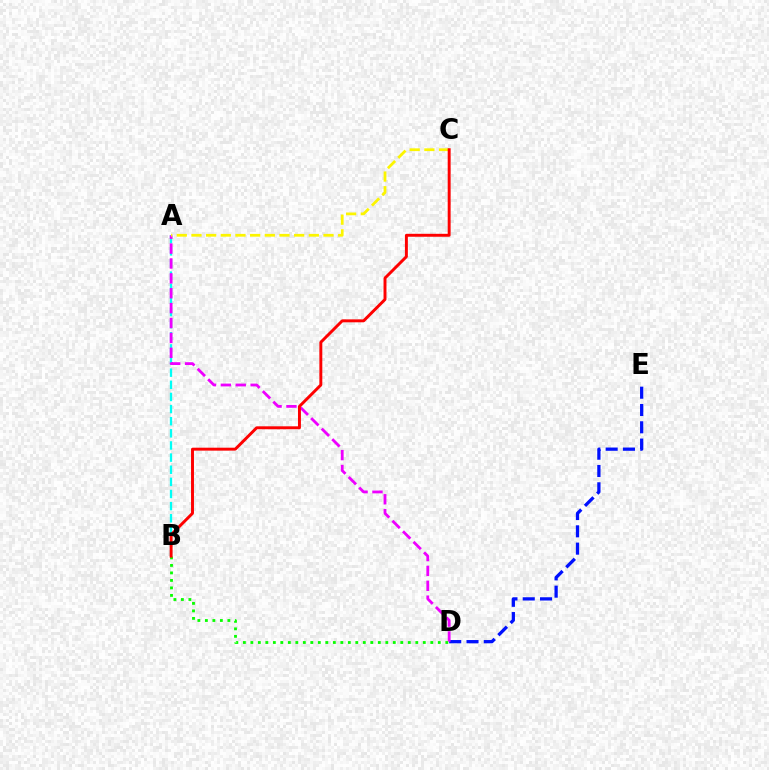{('A', 'B'): [{'color': '#00fff6', 'line_style': 'dashed', 'thickness': 1.65}], ('D', 'E'): [{'color': '#0010ff', 'line_style': 'dashed', 'thickness': 2.35}], ('A', 'D'): [{'color': '#ee00ff', 'line_style': 'dashed', 'thickness': 2.02}], ('B', 'D'): [{'color': '#08ff00', 'line_style': 'dotted', 'thickness': 2.04}], ('A', 'C'): [{'color': '#fcf500', 'line_style': 'dashed', 'thickness': 1.99}], ('B', 'C'): [{'color': '#ff0000', 'line_style': 'solid', 'thickness': 2.11}]}